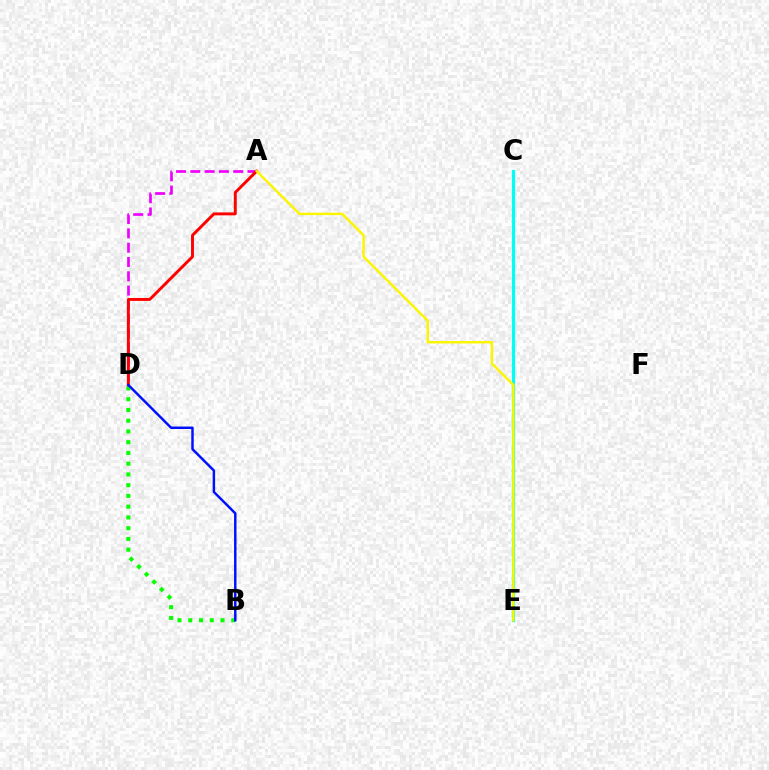{('A', 'D'): [{'color': '#ee00ff', 'line_style': 'dashed', 'thickness': 1.94}, {'color': '#ff0000', 'line_style': 'solid', 'thickness': 2.11}], ('B', 'D'): [{'color': '#08ff00', 'line_style': 'dotted', 'thickness': 2.92}, {'color': '#0010ff', 'line_style': 'solid', 'thickness': 1.77}], ('C', 'E'): [{'color': '#00fff6', 'line_style': 'solid', 'thickness': 2.31}], ('A', 'E'): [{'color': '#fcf500', 'line_style': 'solid', 'thickness': 1.76}]}